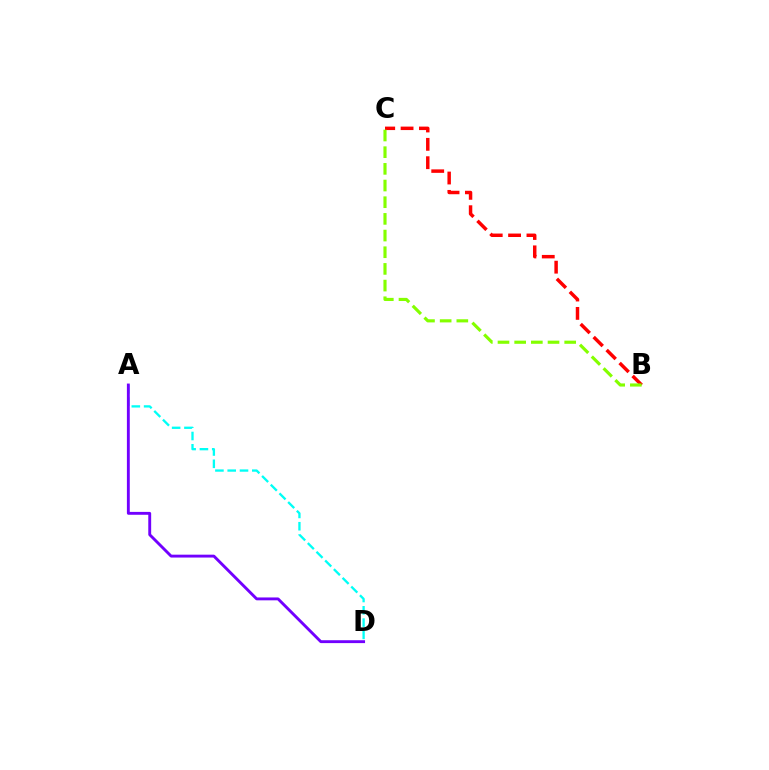{('B', 'C'): [{'color': '#ff0000', 'line_style': 'dashed', 'thickness': 2.49}, {'color': '#84ff00', 'line_style': 'dashed', 'thickness': 2.27}], ('A', 'D'): [{'color': '#00fff6', 'line_style': 'dashed', 'thickness': 1.67}, {'color': '#7200ff', 'line_style': 'solid', 'thickness': 2.07}]}